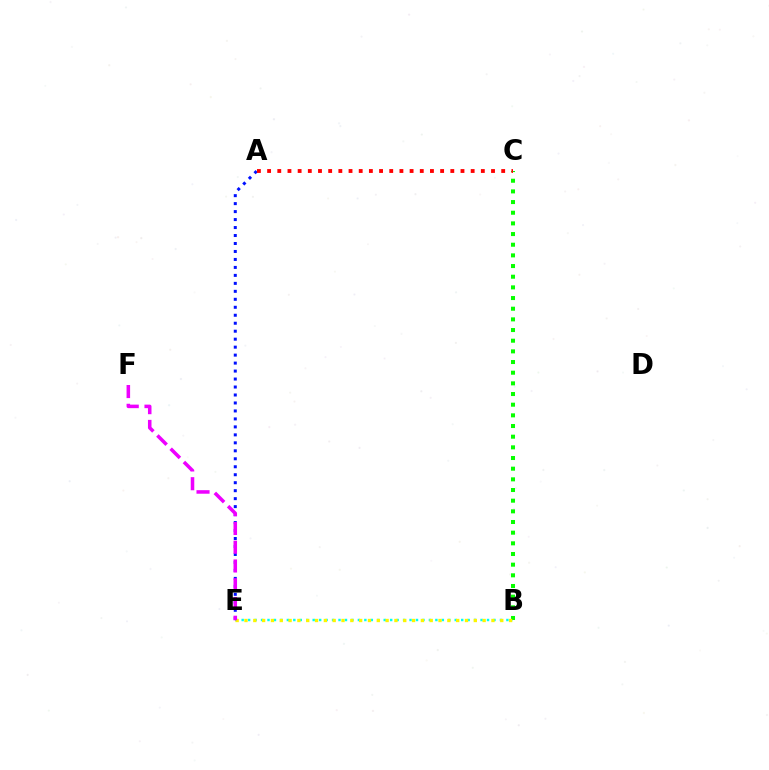{('B', 'E'): [{'color': '#00fff6', 'line_style': 'dotted', 'thickness': 1.75}, {'color': '#fcf500', 'line_style': 'dotted', 'thickness': 2.4}], ('A', 'E'): [{'color': '#0010ff', 'line_style': 'dotted', 'thickness': 2.17}], ('B', 'C'): [{'color': '#08ff00', 'line_style': 'dotted', 'thickness': 2.9}], ('A', 'C'): [{'color': '#ff0000', 'line_style': 'dotted', 'thickness': 2.77}], ('E', 'F'): [{'color': '#ee00ff', 'line_style': 'dashed', 'thickness': 2.55}]}